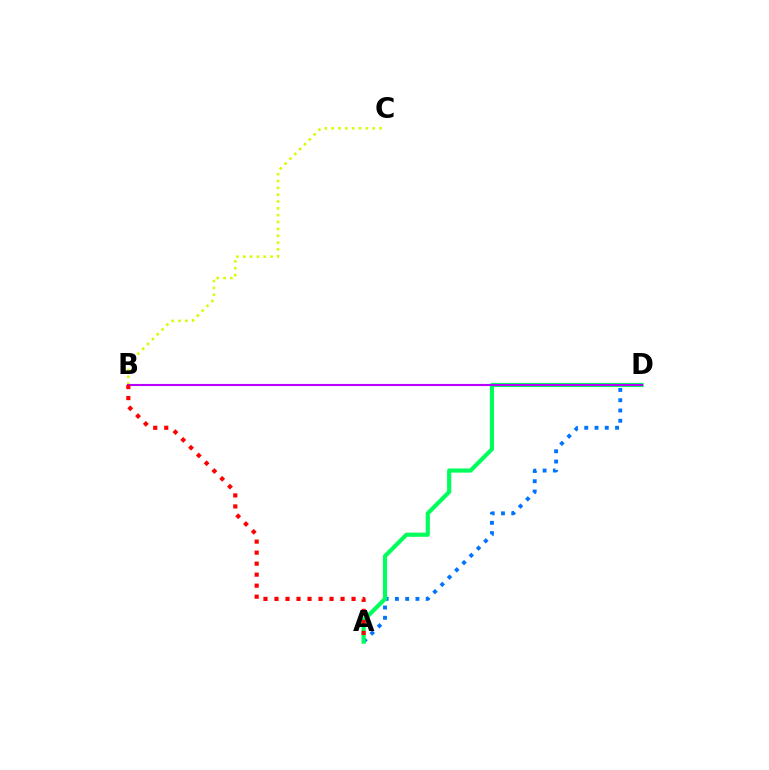{('A', 'D'): [{'color': '#0074ff', 'line_style': 'dotted', 'thickness': 2.79}, {'color': '#00ff5c', 'line_style': 'solid', 'thickness': 2.99}], ('B', 'C'): [{'color': '#d1ff00', 'line_style': 'dotted', 'thickness': 1.86}], ('B', 'D'): [{'color': '#b900ff', 'line_style': 'solid', 'thickness': 1.52}], ('A', 'B'): [{'color': '#ff0000', 'line_style': 'dotted', 'thickness': 2.99}]}